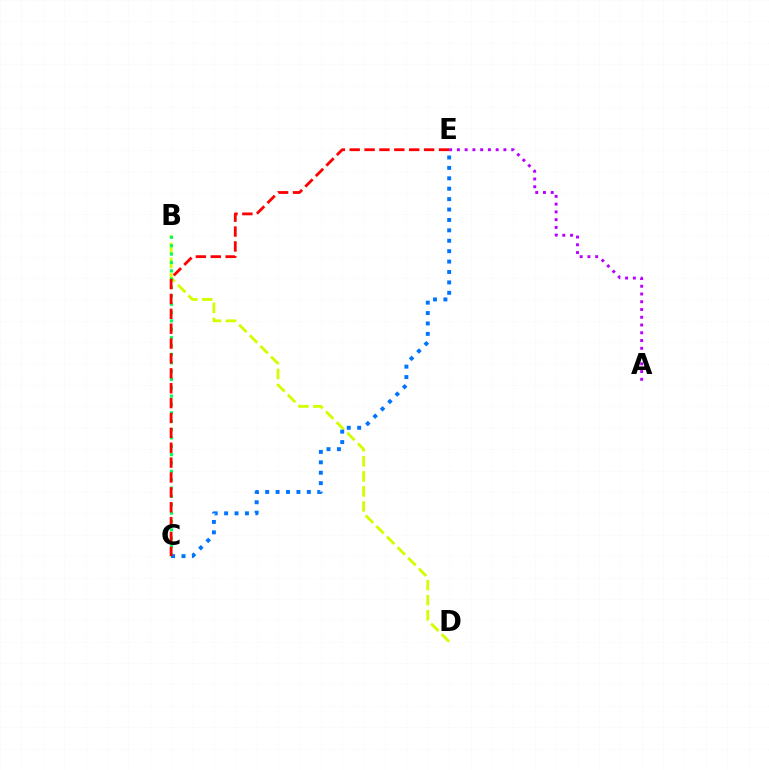{('B', 'D'): [{'color': '#d1ff00', 'line_style': 'dashed', 'thickness': 2.04}], ('A', 'E'): [{'color': '#b900ff', 'line_style': 'dotted', 'thickness': 2.11}], ('B', 'C'): [{'color': '#00ff5c', 'line_style': 'dotted', 'thickness': 2.27}], ('C', 'E'): [{'color': '#0074ff', 'line_style': 'dotted', 'thickness': 2.83}, {'color': '#ff0000', 'line_style': 'dashed', 'thickness': 2.02}]}